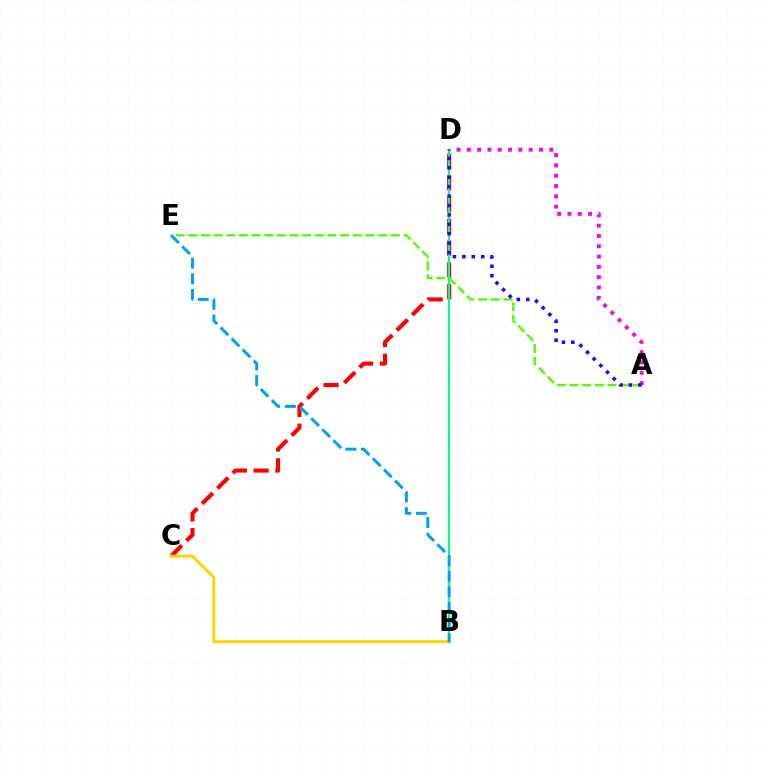{('A', 'E'): [{'color': '#4fff00', 'line_style': 'dashed', 'thickness': 1.72}], ('C', 'D'): [{'color': '#ff0000', 'line_style': 'dashed', 'thickness': 2.95}], ('B', 'C'): [{'color': '#ffd500', 'line_style': 'solid', 'thickness': 2.15}], ('A', 'D'): [{'color': '#ff00ed', 'line_style': 'dotted', 'thickness': 2.8}, {'color': '#3700ff', 'line_style': 'dotted', 'thickness': 2.56}], ('B', 'D'): [{'color': '#00ff86', 'line_style': 'solid', 'thickness': 1.56}], ('B', 'E'): [{'color': '#009eff', 'line_style': 'dashed', 'thickness': 2.13}]}